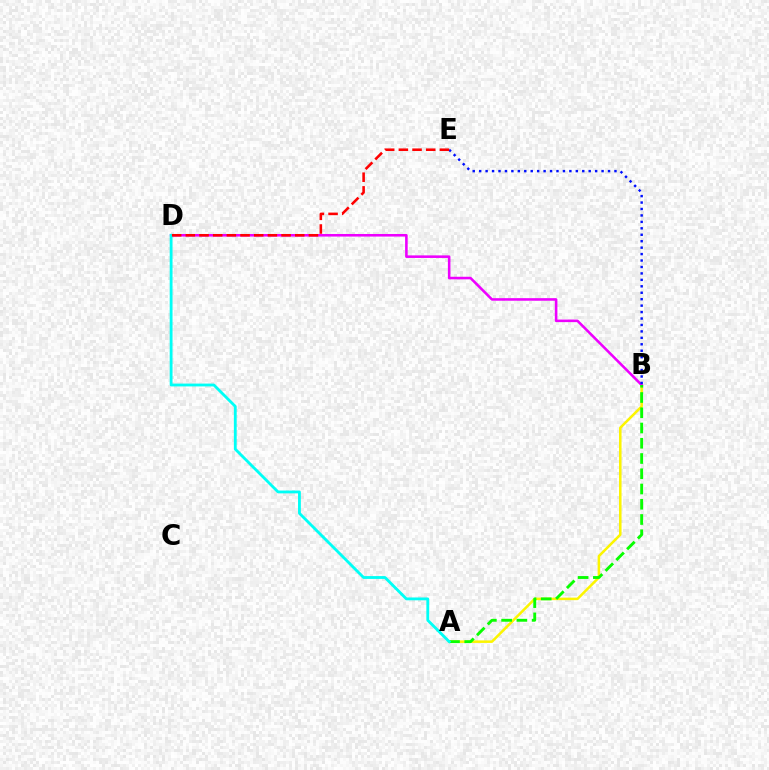{('A', 'B'): [{'color': '#fcf500', 'line_style': 'solid', 'thickness': 1.82}, {'color': '#08ff00', 'line_style': 'dashed', 'thickness': 2.07}], ('B', 'D'): [{'color': '#ee00ff', 'line_style': 'solid', 'thickness': 1.85}], ('B', 'E'): [{'color': '#0010ff', 'line_style': 'dotted', 'thickness': 1.75}], ('A', 'D'): [{'color': '#00fff6', 'line_style': 'solid', 'thickness': 2.03}], ('D', 'E'): [{'color': '#ff0000', 'line_style': 'dashed', 'thickness': 1.86}]}